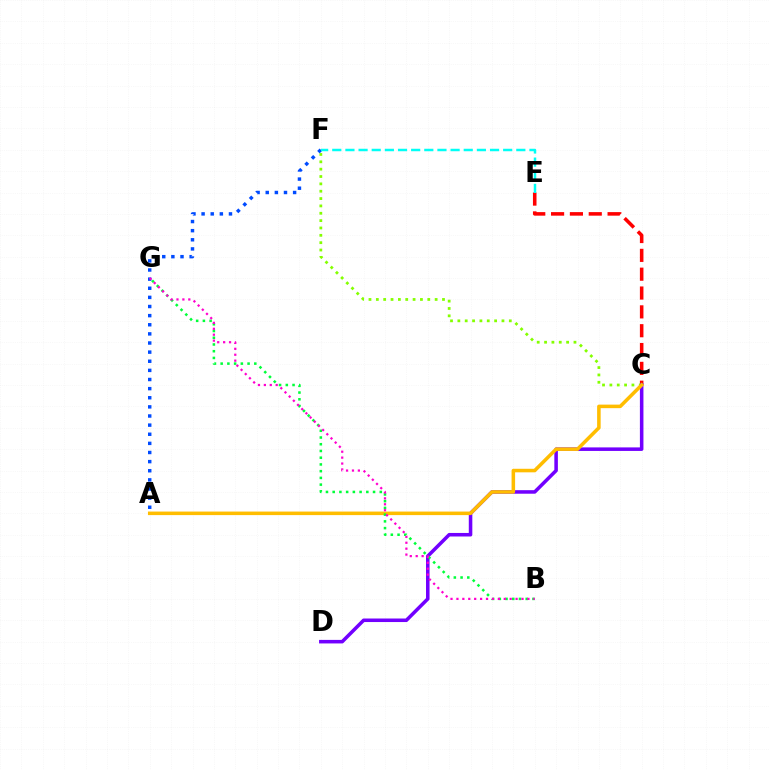{('C', 'E'): [{'color': '#ff0000', 'line_style': 'dashed', 'thickness': 2.56}], ('C', 'F'): [{'color': '#84ff00', 'line_style': 'dotted', 'thickness': 2.0}], ('C', 'D'): [{'color': '#7200ff', 'line_style': 'solid', 'thickness': 2.55}], ('A', 'C'): [{'color': '#ffbd00', 'line_style': 'solid', 'thickness': 2.55}], ('B', 'G'): [{'color': '#00ff39', 'line_style': 'dotted', 'thickness': 1.83}, {'color': '#ff00cf', 'line_style': 'dotted', 'thickness': 1.61}], ('A', 'F'): [{'color': '#004bff', 'line_style': 'dotted', 'thickness': 2.48}], ('E', 'F'): [{'color': '#00fff6', 'line_style': 'dashed', 'thickness': 1.79}]}